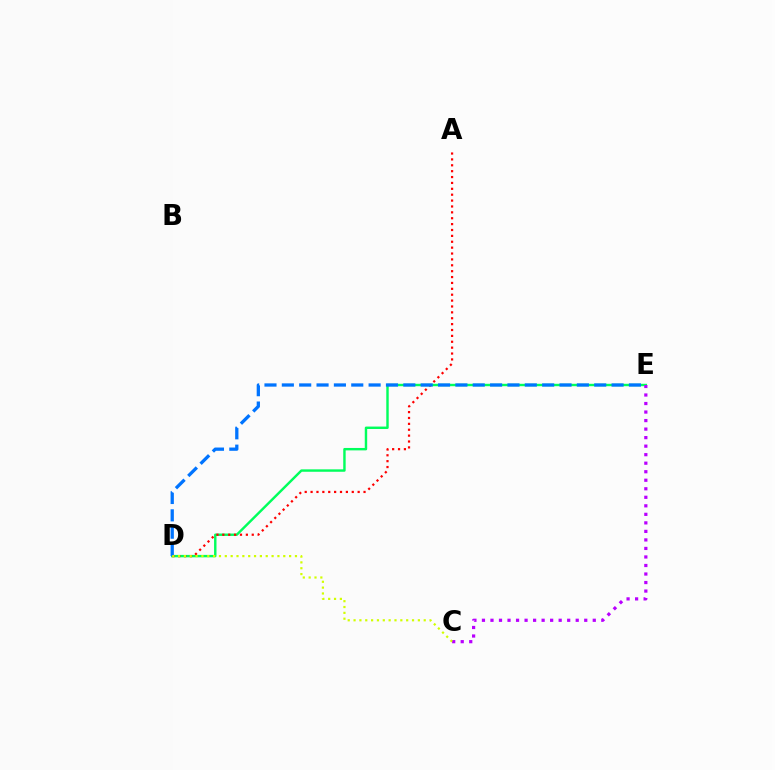{('D', 'E'): [{'color': '#00ff5c', 'line_style': 'solid', 'thickness': 1.74}, {'color': '#0074ff', 'line_style': 'dashed', 'thickness': 2.36}], ('A', 'D'): [{'color': '#ff0000', 'line_style': 'dotted', 'thickness': 1.6}], ('C', 'E'): [{'color': '#b900ff', 'line_style': 'dotted', 'thickness': 2.32}], ('C', 'D'): [{'color': '#d1ff00', 'line_style': 'dotted', 'thickness': 1.59}]}